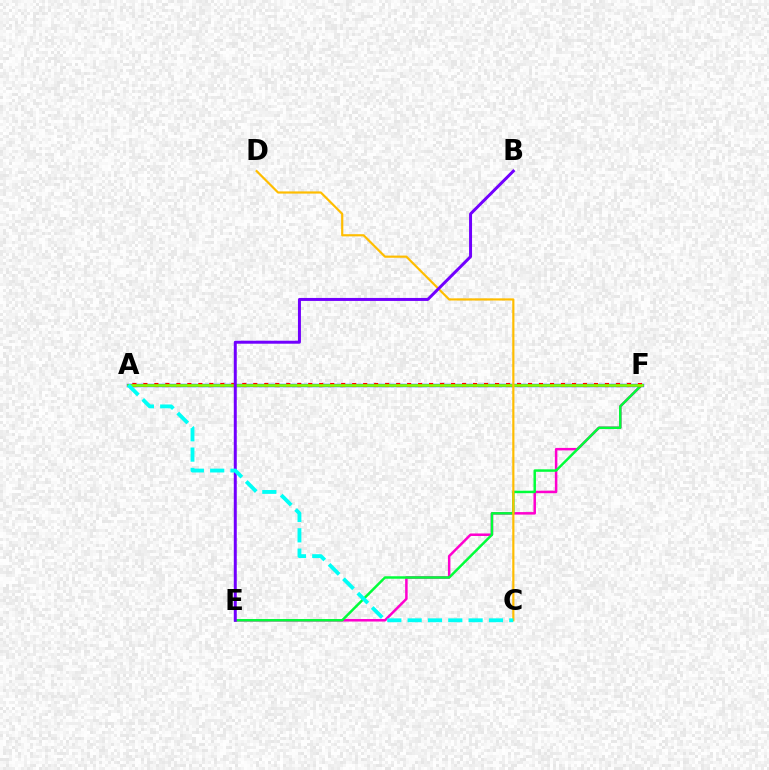{('E', 'F'): [{'color': '#ff00cf', 'line_style': 'solid', 'thickness': 1.8}, {'color': '#00ff39', 'line_style': 'solid', 'thickness': 1.78}], ('A', 'F'): [{'color': '#004bff', 'line_style': 'solid', 'thickness': 2.43}, {'color': '#ff0000', 'line_style': 'dotted', 'thickness': 2.99}, {'color': '#84ff00', 'line_style': 'solid', 'thickness': 1.91}], ('C', 'D'): [{'color': '#ffbd00', 'line_style': 'solid', 'thickness': 1.57}], ('B', 'E'): [{'color': '#7200ff', 'line_style': 'solid', 'thickness': 2.15}], ('A', 'C'): [{'color': '#00fff6', 'line_style': 'dashed', 'thickness': 2.76}]}